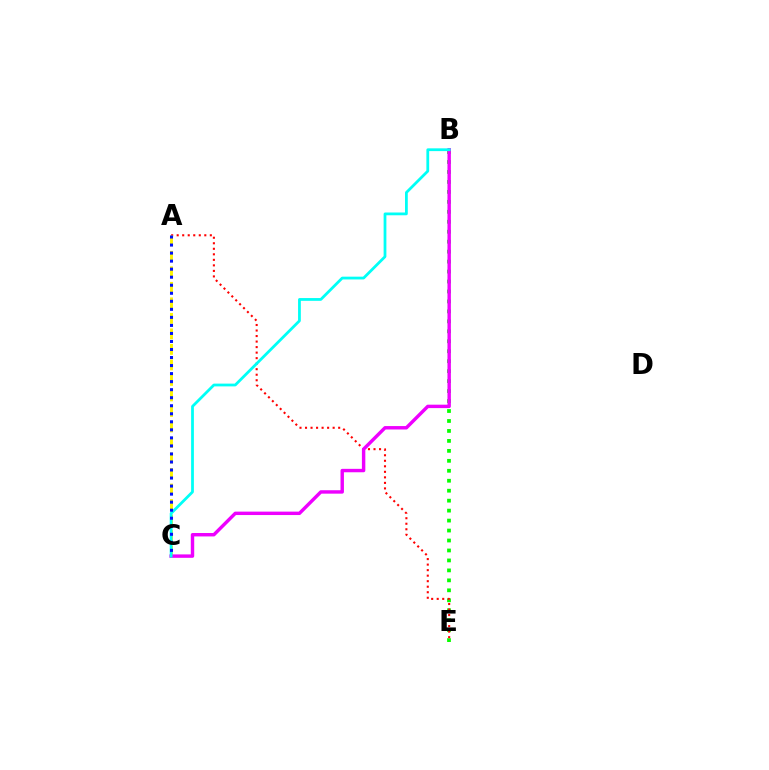{('B', 'E'): [{'color': '#08ff00', 'line_style': 'dotted', 'thickness': 2.71}], ('A', 'E'): [{'color': '#ff0000', 'line_style': 'dotted', 'thickness': 1.5}], ('A', 'C'): [{'color': '#fcf500', 'line_style': 'dashed', 'thickness': 2.11}, {'color': '#0010ff', 'line_style': 'dotted', 'thickness': 2.18}], ('B', 'C'): [{'color': '#ee00ff', 'line_style': 'solid', 'thickness': 2.46}, {'color': '#00fff6', 'line_style': 'solid', 'thickness': 2.0}]}